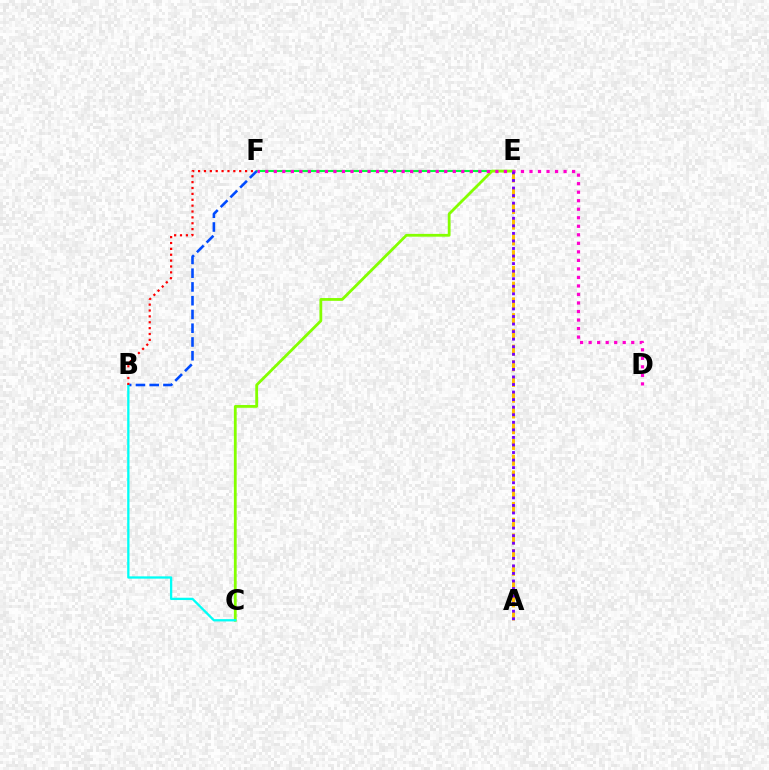{('E', 'F'): [{'color': '#00ff39', 'line_style': 'solid', 'thickness': 1.51}], ('C', 'E'): [{'color': '#84ff00', 'line_style': 'solid', 'thickness': 2.01}], ('B', 'F'): [{'color': '#004bff', 'line_style': 'dashed', 'thickness': 1.87}, {'color': '#ff0000', 'line_style': 'dotted', 'thickness': 1.6}], ('B', 'C'): [{'color': '#00fff6', 'line_style': 'solid', 'thickness': 1.65}], ('A', 'E'): [{'color': '#ffbd00', 'line_style': 'dashed', 'thickness': 2.14}, {'color': '#7200ff', 'line_style': 'dotted', 'thickness': 2.05}], ('D', 'F'): [{'color': '#ff00cf', 'line_style': 'dotted', 'thickness': 2.32}]}